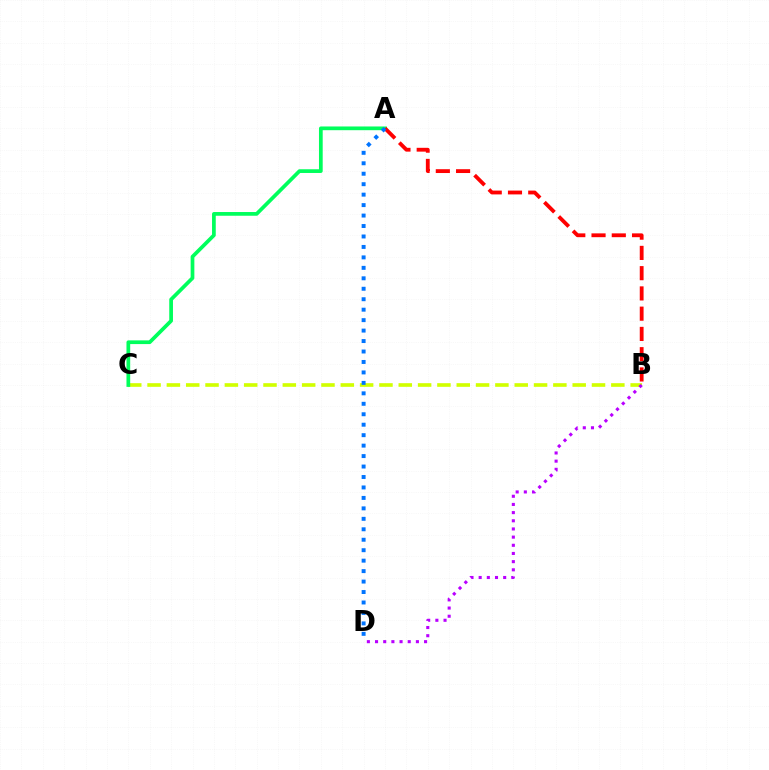{('B', 'C'): [{'color': '#d1ff00', 'line_style': 'dashed', 'thickness': 2.63}], ('B', 'D'): [{'color': '#b900ff', 'line_style': 'dotted', 'thickness': 2.22}], ('A', 'C'): [{'color': '#00ff5c', 'line_style': 'solid', 'thickness': 2.68}], ('A', 'B'): [{'color': '#ff0000', 'line_style': 'dashed', 'thickness': 2.75}], ('A', 'D'): [{'color': '#0074ff', 'line_style': 'dotted', 'thickness': 2.84}]}